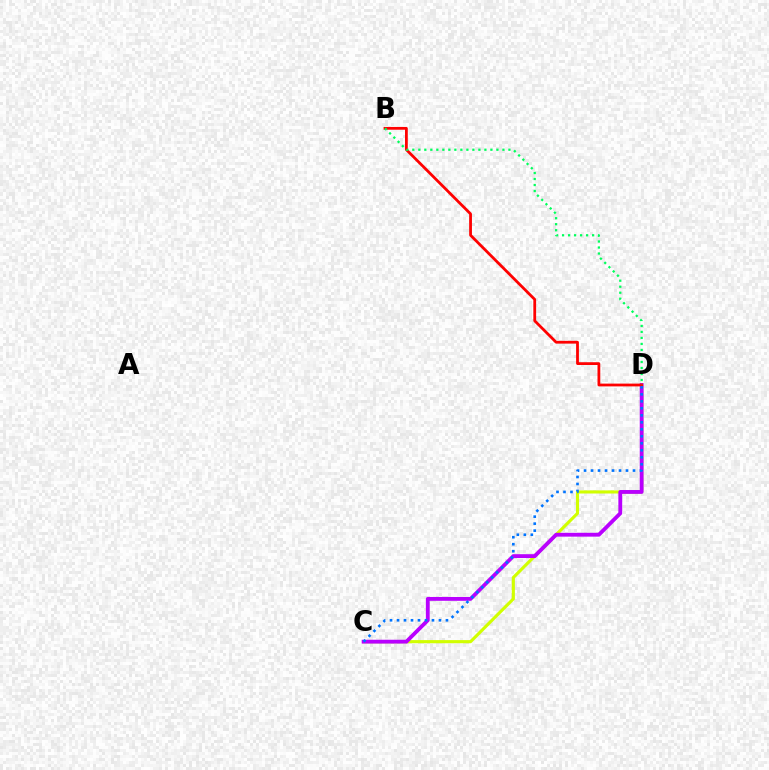{('C', 'D'): [{'color': '#d1ff00', 'line_style': 'solid', 'thickness': 2.25}, {'color': '#b900ff', 'line_style': 'solid', 'thickness': 2.76}, {'color': '#0074ff', 'line_style': 'dotted', 'thickness': 1.9}], ('B', 'D'): [{'color': '#ff0000', 'line_style': 'solid', 'thickness': 2.0}, {'color': '#00ff5c', 'line_style': 'dotted', 'thickness': 1.63}]}